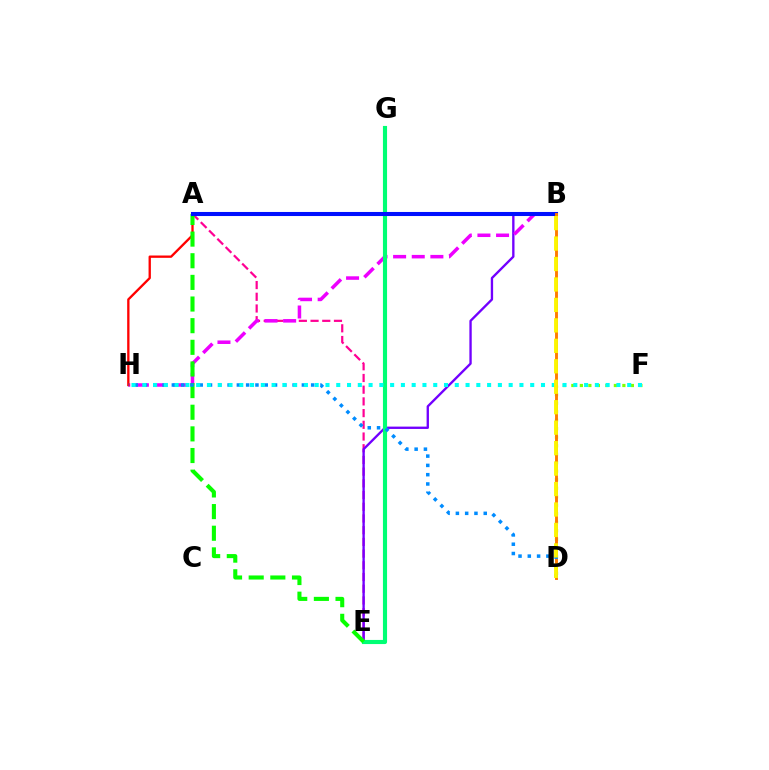{('D', 'F'): [{'color': '#84ff00', 'line_style': 'dotted', 'thickness': 2.31}], ('A', 'E'): [{'color': '#ff0094', 'line_style': 'dashed', 'thickness': 1.59}, {'color': '#08ff00', 'line_style': 'dashed', 'thickness': 2.94}], ('B', 'E'): [{'color': '#7200ff', 'line_style': 'solid', 'thickness': 1.69}], ('B', 'H'): [{'color': '#ee00ff', 'line_style': 'dashed', 'thickness': 2.53}, {'color': '#ff0000', 'line_style': 'solid', 'thickness': 1.67}], ('E', 'G'): [{'color': '#00ff74', 'line_style': 'solid', 'thickness': 2.97}], ('A', 'B'): [{'color': '#0010ff', 'line_style': 'solid', 'thickness': 2.92}], ('B', 'D'): [{'color': '#ff7c00', 'line_style': 'solid', 'thickness': 2.09}, {'color': '#fcf500', 'line_style': 'dashed', 'thickness': 2.78}], ('D', 'H'): [{'color': '#008cff', 'line_style': 'dotted', 'thickness': 2.52}], ('F', 'H'): [{'color': '#00fff6', 'line_style': 'dotted', 'thickness': 2.93}]}